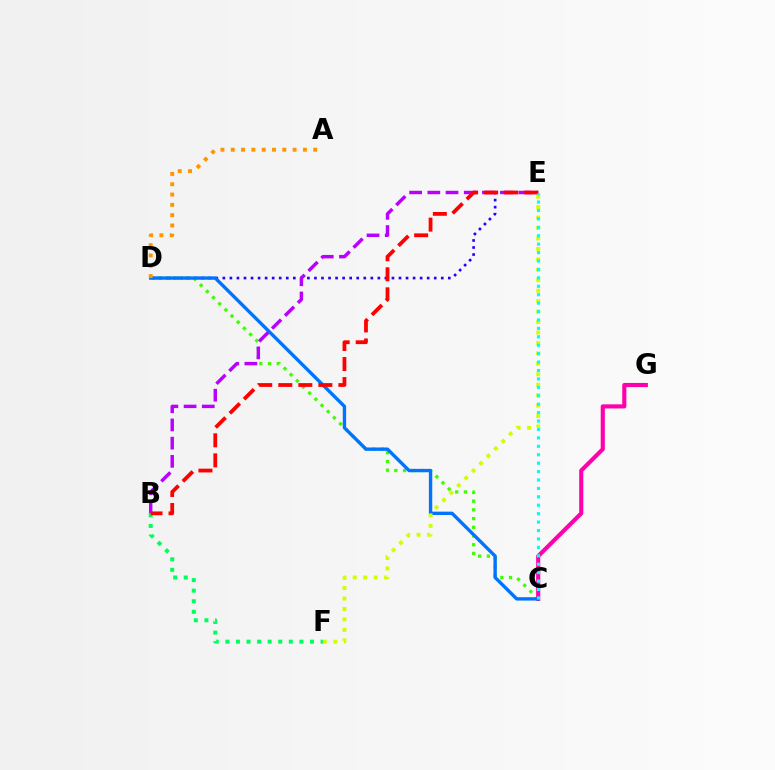{('D', 'E'): [{'color': '#2500ff', 'line_style': 'dotted', 'thickness': 1.91}], ('B', 'F'): [{'color': '#00ff5c', 'line_style': 'dotted', 'thickness': 2.87}], ('C', 'D'): [{'color': '#3dff00', 'line_style': 'dotted', 'thickness': 2.37}, {'color': '#0074ff', 'line_style': 'solid', 'thickness': 2.43}], ('C', 'G'): [{'color': '#ff00ac', 'line_style': 'solid', 'thickness': 2.97}], ('B', 'E'): [{'color': '#b900ff', 'line_style': 'dashed', 'thickness': 2.47}, {'color': '#ff0000', 'line_style': 'dashed', 'thickness': 2.72}], ('A', 'D'): [{'color': '#ff9400', 'line_style': 'dotted', 'thickness': 2.8}], ('E', 'F'): [{'color': '#d1ff00', 'line_style': 'dotted', 'thickness': 2.84}], ('C', 'E'): [{'color': '#00fff6', 'line_style': 'dotted', 'thickness': 2.29}]}